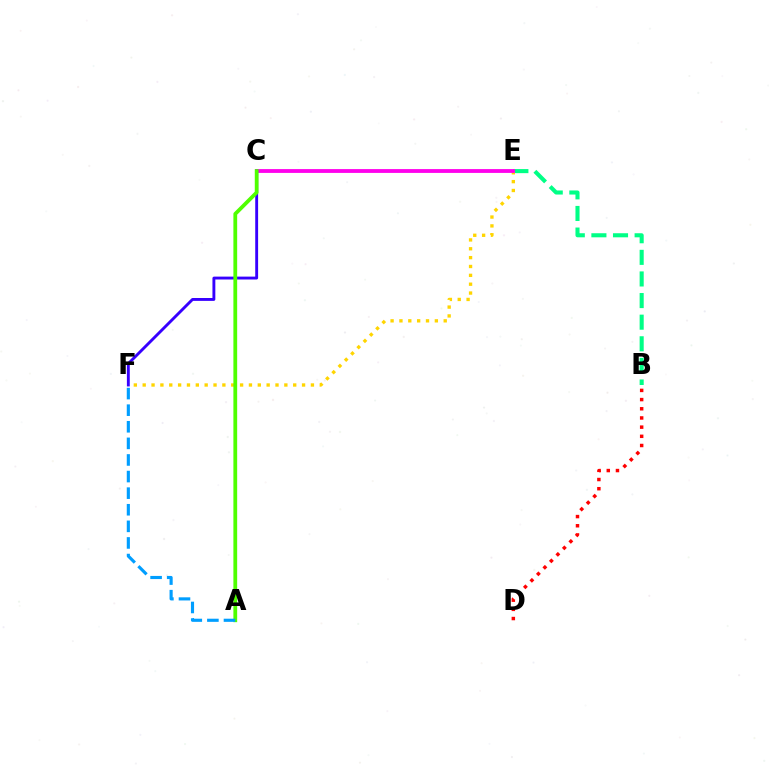{('B', 'E'): [{'color': '#00ff86', 'line_style': 'dashed', 'thickness': 2.94}], ('E', 'F'): [{'color': '#ffd500', 'line_style': 'dotted', 'thickness': 2.41}], ('C', 'E'): [{'color': '#ff00ed', 'line_style': 'solid', 'thickness': 2.75}], ('C', 'F'): [{'color': '#3700ff', 'line_style': 'solid', 'thickness': 2.08}], ('A', 'C'): [{'color': '#4fff00', 'line_style': 'solid', 'thickness': 2.72}], ('B', 'D'): [{'color': '#ff0000', 'line_style': 'dotted', 'thickness': 2.49}], ('A', 'F'): [{'color': '#009eff', 'line_style': 'dashed', 'thickness': 2.25}]}